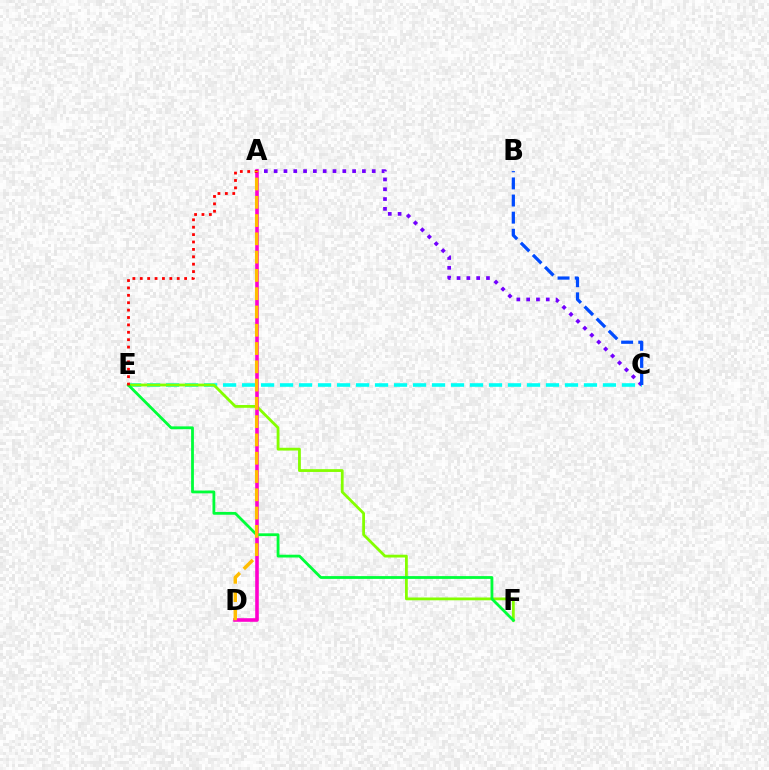{('C', 'E'): [{'color': '#00fff6', 'line_style': 'dashed', 'thickness': 2.58}], ('A', 'C'): [{'color': '#7200ff', 'line_style': 'dotted', 'thickness': 2.66}], ('E', 'F'): [{'color': '#84ff00', 'line_style': 'solid', 'thickness': 2.01}, {'color': '#00ff39', 'line_style': 'solid', 'thickness': 2.02}], ('A', 'D'): [{'color': '#ff00cf', 'line_style': 'solid', 'thickness': 2.59}, {'color': '#ffbd00', 'line_style': 'dashed', 'thickness': 2.48}], ('B', 'C'): [{'color': '#004bff', 'line_style': 'dashed', 'thickness': 2.32}], ('A', 'E'): [{'color': '#ff0000', 'line_style': 'dotted', 'thickness': 2.01}]}